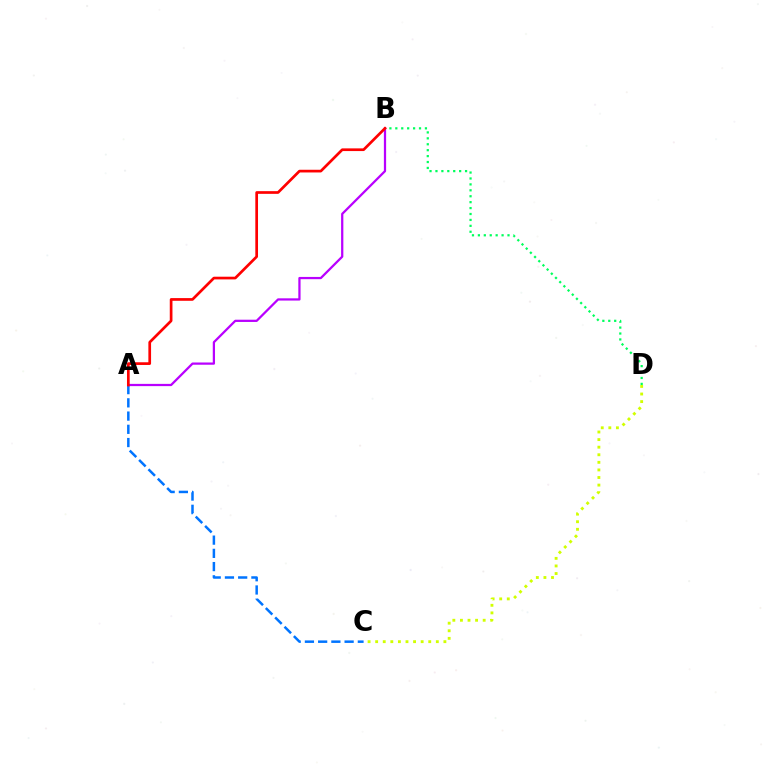{('C', 'D'): [{'color': '#d1ff00', 'line_style': 'dotted', 'thickness': 2.06}], ('A', 'C'): [{'color': '#0074ff', 'line_style': 'dashed', 'thickness': 1.8}], ('A', 'B'): [{'color': '#b900ff', 'line_style': 'solid', 'thickness': 1.62}, {'color': '#ff0000', 'line_style': 'solid', 'thickness': 1.94}], ('B', 'D'): [{'color': '#00ff5c', 'line_style': 'dotted', 'thickness': 1.61}]}